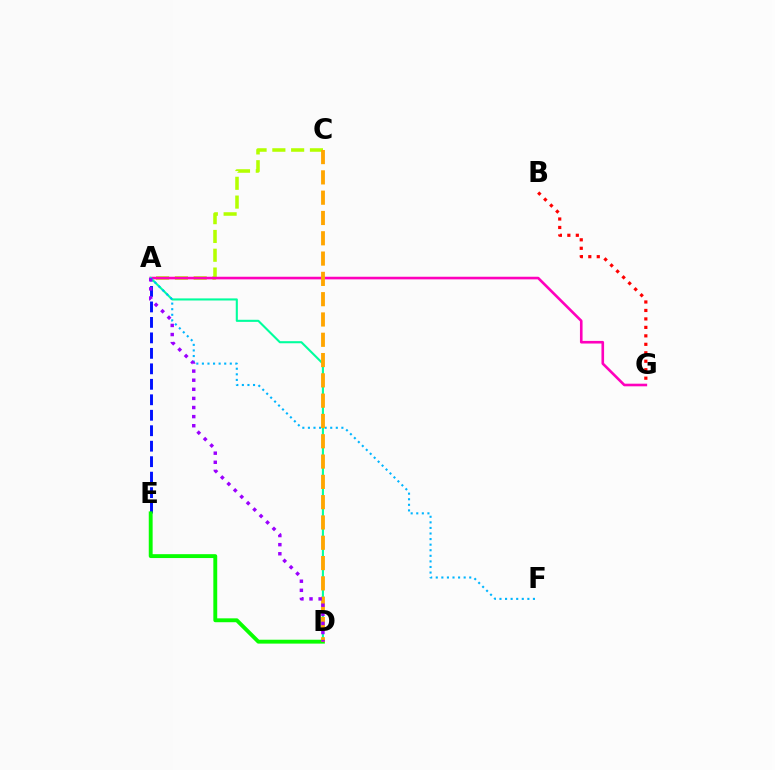{('A', 'C'): [{'color': '#b3ff00', 'line_style': 'dashed', 'thickness': 2.55}], ('B', 'G'): [{'color': '#ff0000', 'line_style': 'dotted', 'thickness': 2.3}], ('A', 'E'): [{'color': '#0010ff', 'line_style': 'dashed', 'thickness': 2.1}], ('A', 'G'): [{'color': '#ff00bd', 'line_style': 'solid', 'thickness': 1.89}], ('A', 'D'): [{'color': '#00ff9d', 'line_style': 'solid', 'thickness': 1.51}, {'color': '#9b00ff', 'line_style': 'dotted', 'thickness': 2.47}], ('A', 'F'): [{'color': '#00b5ff', 'line_style': 'dotted', 'thickness': 1.52}], ('D', 'E'): [{'color': '#08ff00', 'line_style': 'solid', 'thickness': 2.79}], ('C', 'D'): [{'color': '#ffa500', 'line_style': 'dashed', 'thickness': 2.76}]}